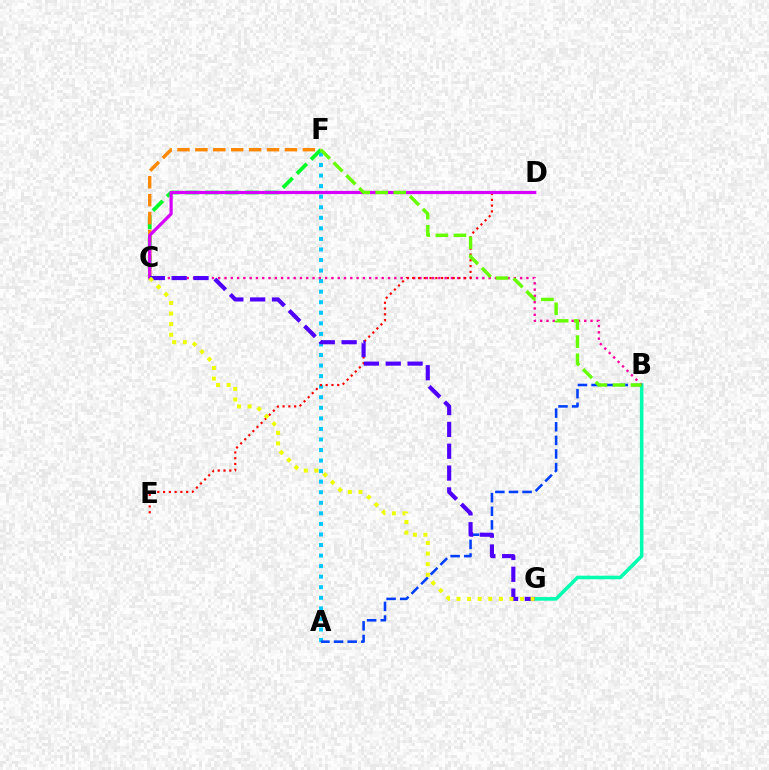{('A', 'F'): [{'color': '#00c7ff', 'line_style': 'dotted', 'thickness': 2.87}], ('B', 'G'): [{'color': '#00ffaf', 'line_style': 'solid', 'thickness': 2.56}], ('B', 'C'): [{'color': '#ff00a0', 'line_style': 'dotted', 'thickness': 1.71}], ('C', 'F'): [{'color': '#00ff27', 'line_style': 'dashed', 'thickness': 2.71}, {'color': '#ff8800', 'line_style': 'dashed', 'thickness': 2.43}], ('A', 'B'): [{'color': '#003fff', 'line_style': 'dashed', 'thickness': 1.85}], ('D', 'E'): [{'color': '#ff0000', 'line_style': 'dotted', 'thickness': 1.57}], ('C', 'D'): [{'color': '#d600ff', 'line_style': 'solid', 'thickness': 2.3}], ('B', 'F'): [{'color': '#66ff00', 'line_style': 'dashed', 'thickness': 2.46}], ('C', 'G'): [{'color': '#4f00ff', 'line_style': 'dashed', 'thickness': 2.97}, {'color': '#eeff00', 'line_style': 'dotted', 'thickness': 2.88}]}